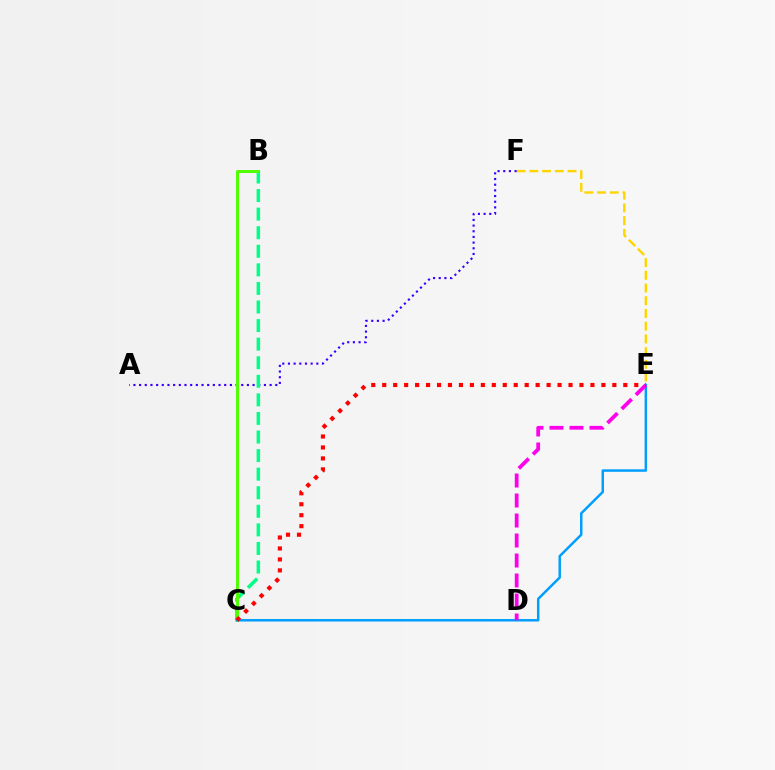{('E', 'F'): [{'color': '#ffd500', 'line_style': 'dashed', 'thickness': 1.73}], ('A', 'F'): [{'color': '#3700ff', 'line_style': 'dotted', 'thickness': 1.54}], ('B', 'C'): [{'color': '#00ff86', 'line_style': 'dashed', 'thickness': 2.52}, {'color': '#4fff00', 'line_style': 'solid', 'thickness': 2.14}], ('C', 'E'): [{'color': '#009eff', 'line_style': 'solid', 'thickness': 1.78}, {'color': '#ff0000', 'line_style': 'dotted', 'thickness': 2.98}], ('D', 'E'): [{'color': '#ff00ed', 'line_style': 'dashed', 'thickness': 2.72}]}